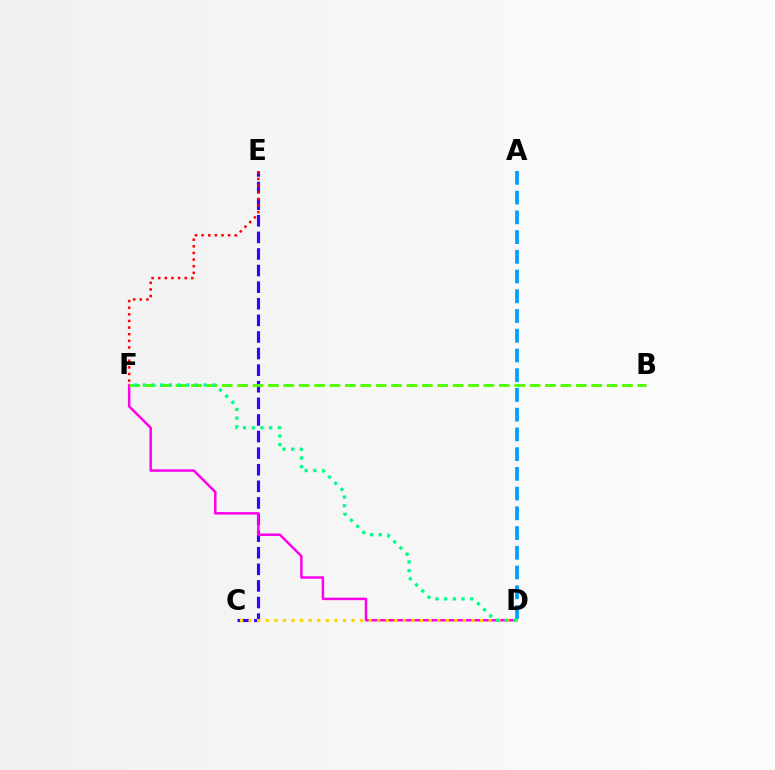{('C', 'E'): [{'color': '#3700ff', 'line_style': 'dashed', 'thickness': 2.25}], ('D', 'F'): [{'color': '#ff00ed', 'line_style': 'solid', 'thickness': 1.78}, {'color': '#00ff86', 'line_style': 'dotted', 'thickness': 2.36}], ('C', 'D'): [{'color': '#ffd500', 'line_style': 'dotted', 'thickness': 2.33}], ('E', 'F'): [{'color': '#ff0000', 'line_style': 'dotted', 'thickness': 1.8}], ('B', 'F'): [{'color': '#4fff00', 'line_style': 'dashed', 'thickness': 2.09}], ('A', 'D'): [{'color': '#009eff', 'line_style': 'dashed', 'thickness': 2.68}]}